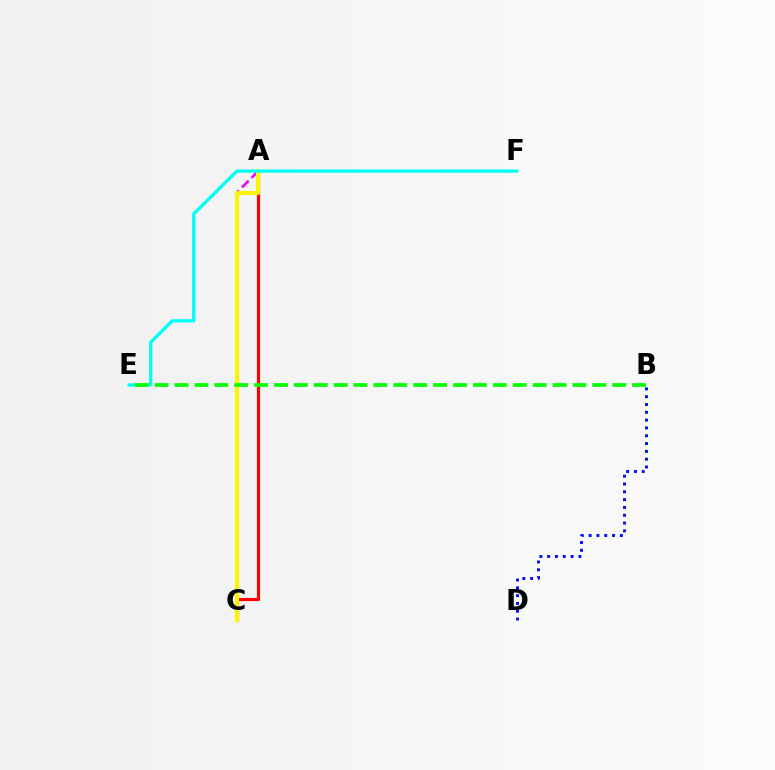{('A', 'C'): [{'color': '#ff0000', 'line_style': 'solid', 'thickness': 2.28}, {'color': '#ee00ff', 'line_style': 'dashed', 'thickness': 1.85}, {'color': '#fcf500', 'line_style': 'solid', 'thickness': 2.93}], ('E', 'F'): [{'color': '#00fff6', 'line_style': 'solid', 'thickness': 2.37}], ('B', 'D'): [{'color': '#0010ff', 'line_style': 'dotted', 'thickness': 2.12}], ('B', 'E'): [{'color': '#08ff00', 'line_style': 'dashed', 'thickness': 2.7}]}